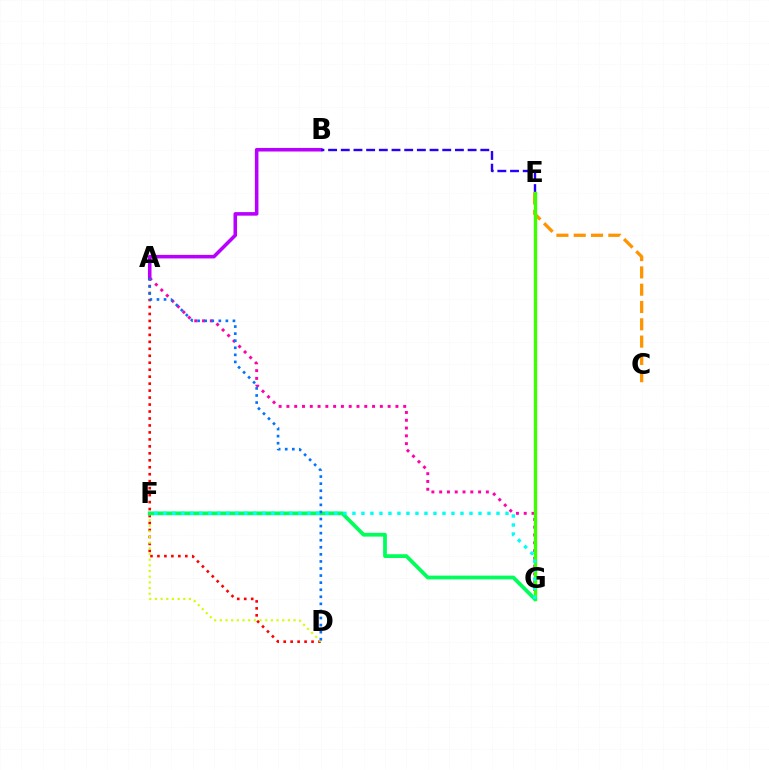{('A', 'B'): [{'color': '#b900ff', 'line_style': 'solid', 'thickness': 2.56}], ('A', 'D'): [{'color': '#ff0000', 'line_style': 'dotted', 'thickness': 1.89}, {'color': '#0074ff', 'line_style': 'dotted', 'thickness': 1.92}], ('B', 'E'): [{'color': '#2500ff', 'line_style': 'dashed', 'thickness': 1.72}], ('C', 'E'): [{'color': '#ff9400', 'line_style': 'dashed', 'thickness': 2.35}], ('A', 'G'): [{'color': '#ff00ac', 'line_style': 'dotted', 'thickness': 2.12}], ('E', 'G'): [{'color': '#3dff00', 'line_style': 'solid', 'thickness': 2.42}], ('D', 'F'): [{'color': '#d1ff00', 'line_style': 'dotted', 'thickness': 1.54}], ('F', 'G'): [{'color': '#00ff5c', 'line_style': 'solid', 'thickness': 2.72}, {'color': '#00fff6', 'line_style': 'dotted', 'thickness': 2.45}]}